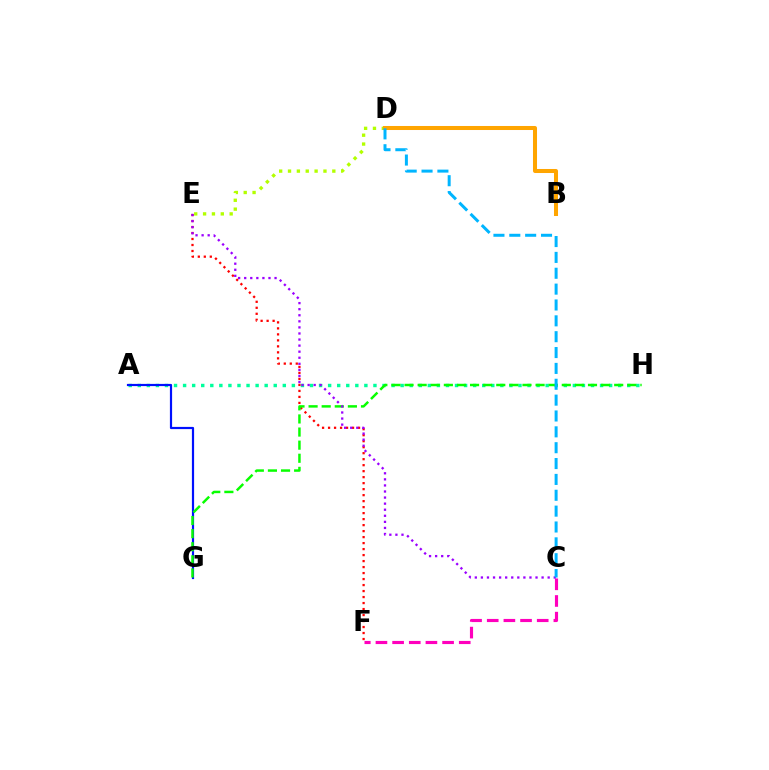{('D', 'E'): [{'color': '#b3ff00', 'line_style': 'dotted', 'thickness': 2.41}], ('A', 'H'): [{'color': '#00ff9d', 'line_style': 'dotted', 'thickness': 2.46}], ('A', 'G'): [{'color': '#0010ff', 'line_style': 'solid', 'thickness': 1.58}], ('C', 'F'): [{'color': '#ff00bd', 'line_style': 'dashed', 'thickness': 2.26}], ('E', 'F'): [{'color': '#ff0000', 'line_style': 'dotted', 'thickness': 1.63}], ('G', 'H'): [{'color': '#08ff00', 'line_style': 'dashed', 'thickness': 1.78}], ('C', 'E'): [{'color': '#9b00ff', 'line_style': 'dotted', 'thickness': 1.65}], ('B', 'D'): [{'color': '#ffa500', 'line_style': 'solid', 'thickness': 2.9}], ('C', 'D'): [{'color': '#00b5ff', 'line_style': 'dashed', 'thickness': 2.15}]}